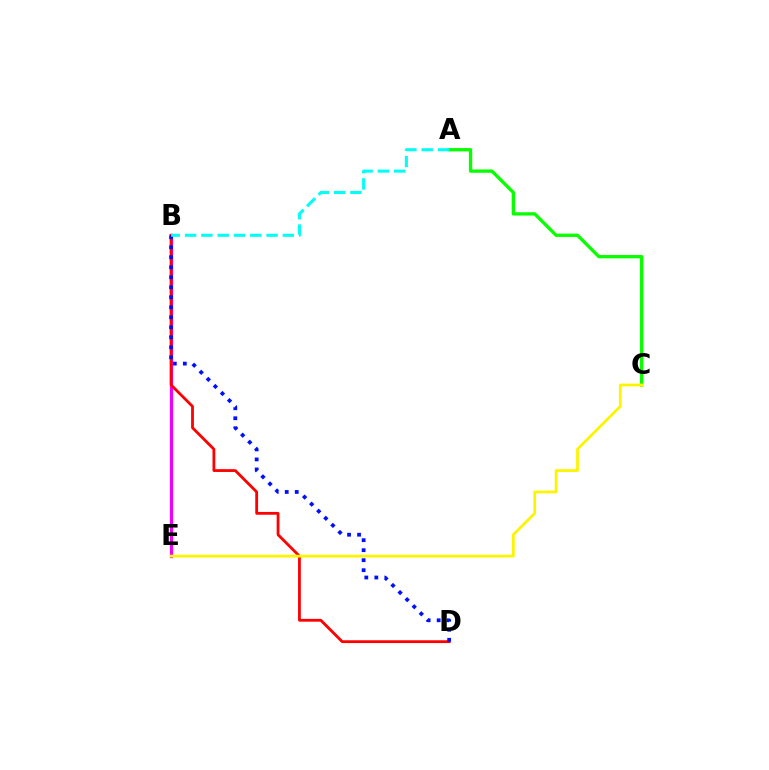{('B', 'E'): [{'color': '#ee00ff', 'line_style': 'solid', 'thickness': 2.31}], ('B', 'D'): [{'color': '#ff0000', 'line_style': 'solid', 'thickness': 2.02}, {'color': '#0010ff', 'line_style': 'dotted', 'thickness': 2.72}], ('A', 'C'): [{'color': '#08ff00', 'line_style': 'solid', 'thickness': 2.39}], ('C', 'E'): [{'color': '#fcf500', 'line_style': 'solid', 'thickness': 2.0}], ('A', 'B'): [{'color': '#00fff6', 'line_style': 'dashed', 'thickness': 2.21}]}